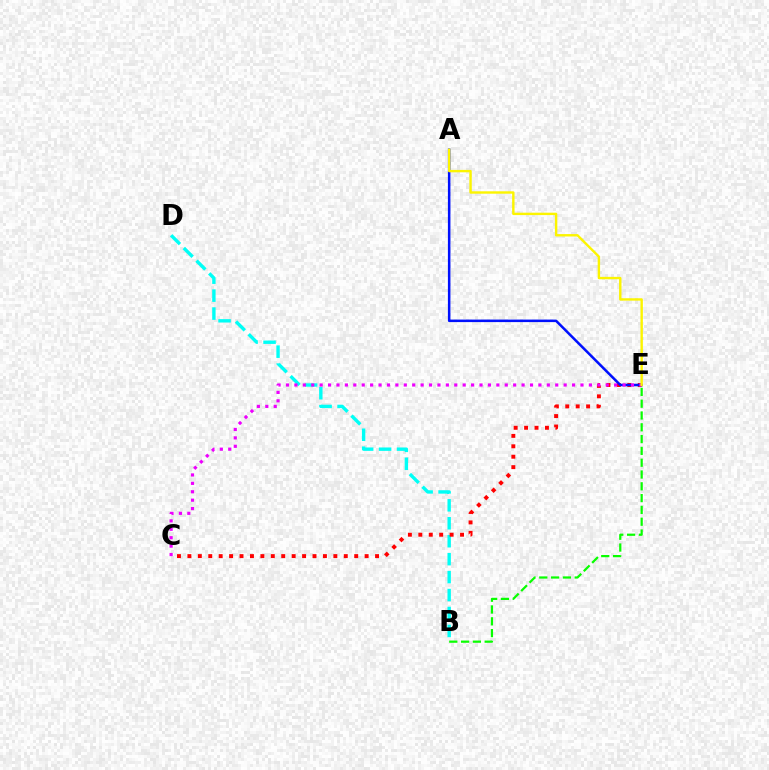{('B', 'D'): [{'color': '#00fff6', 'line_style': 'dashed', 'thickness': 2.44}], ('C', 'E'): [{'color': '#ff0000', 'line_style': 'dotted', 'thickness': 2.83}, {'color': '#ee00ff', 'line_style': 'dotted', 'thickness': 2.29}], ('A', 'E'): [{'color': '#0010ff', 'line_style': 'solid', 'thickness': 1.82}, {'color': '#fcf500', 'line_style': 'solid', 'thickness': 1.73}], ('B', 'E'): [{'color': '#08ff00', 'line_style': 'dashed', 'thickness': 1.6}]}